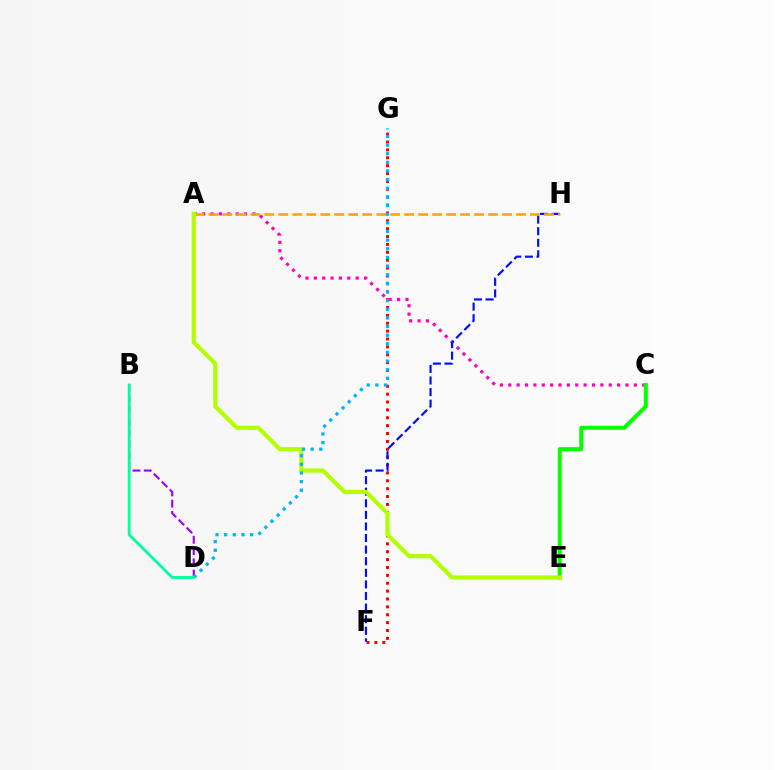{('A', 'C'): [{'color': '#ff00bd', 'line_style': 'dotted', 'thickness': 2.27}], ('F', 'G'): [{'color': '#ff0000', 'line_style': 'dotted', 'thickness': 2.14}], ('F', 'H'): [{'color': '#0010ff', 'line_style': 'dashed', 'thickness': 1.57}], ('C', 'E'): [{'color': '#08ff00', 'line_style': 'solid', 'thickness': 2.89}], ('A', 'H'): [{'color': '#ffa500', 'line_style': 'dashed', 'thickness': 1.9}], ('A', 'E'): [{'color': '#b3ff00', 'line_style': 'solid', 'thickness': 2.99}], ('B', 'D'): [{'color': '#9b00ff', 'line_style': 'dashed', 'thickness': 1.53}, {'color': '#00ff9d', 'line_style': 'solid', 'thickness': 2.03}], ('D', 'G'): [{'color': '#00b5ff', 'line_style': 'dotted', 'thickness': 2.35}]}